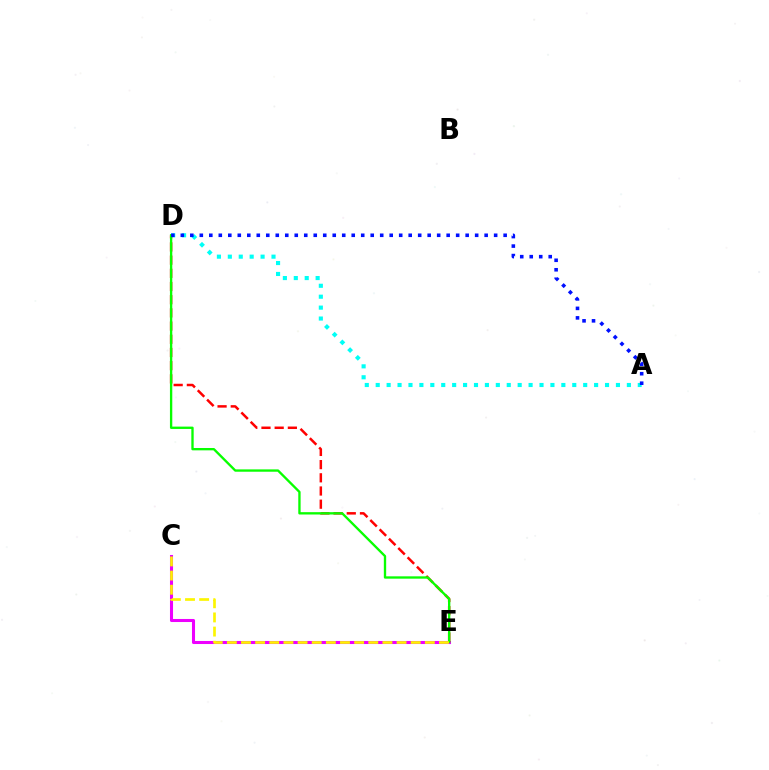{('C', 'E'): [{'color': '#ee00ff', 'line_style': 'solid', 'thickness': 2.2}, {'color': '#fcf500', 'line_style': 'dashed', 'thickness': 1.92}], ('D', 'E'): [{'color': '#ff0000', 'line_style': 'dashed', 'thickness': 1.79}, {'color': '#08ff00', 'line_style': 'solid', 'thickness': 1.69}], ('A', 'D'): [{'color': '#00fff6', 'line_style': 'dotted', 'thickness': 2.97}, {'color': '#0010ff', 'line_style': 'dotted', 'thickness': 2.58}]}